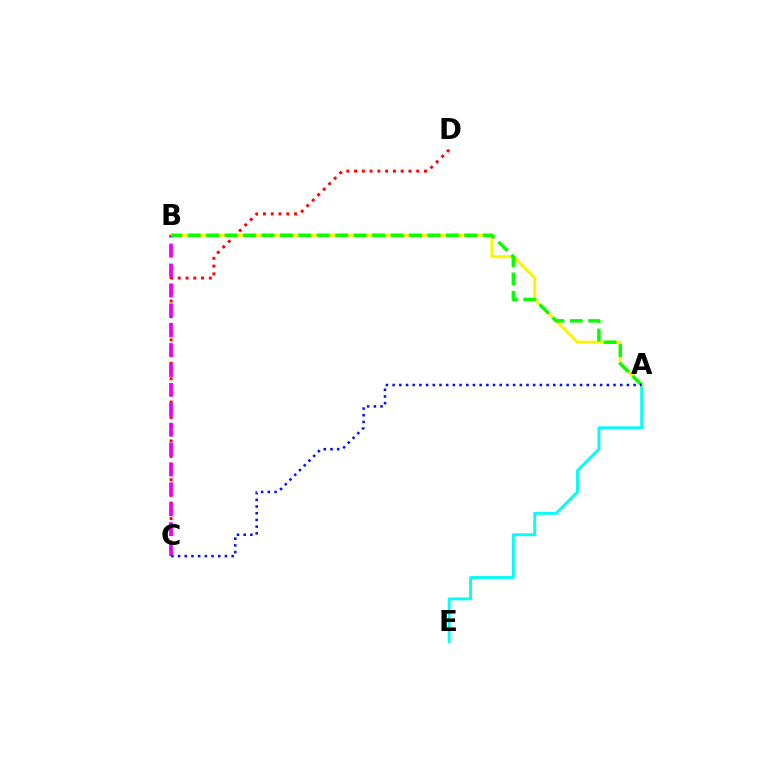{('C', 'D'): [{'color': '#ff0000', 'line_style': 'dotted', 'thickness': 2.11}], ('A', 'E'): [{'color': '#00fff6', 'line_style': 'solid', 'thickness': 2.07}], ('A', 'B'): [{'color': '#fcf500', 'line_style': 'solid', 'thickness': 2.18}, {'color': '#08ff00', 'line_style': 'dashed', 'thickness': 2.51}], ('B', 'C'): [{'color': '#ee00ff', 'line_style': 'dashed', 'thickness': 2.7}], ('A', 'C'): [{'color': '#0010ff', 'line_style': 'dotted', 'thickness': 1.82}]}